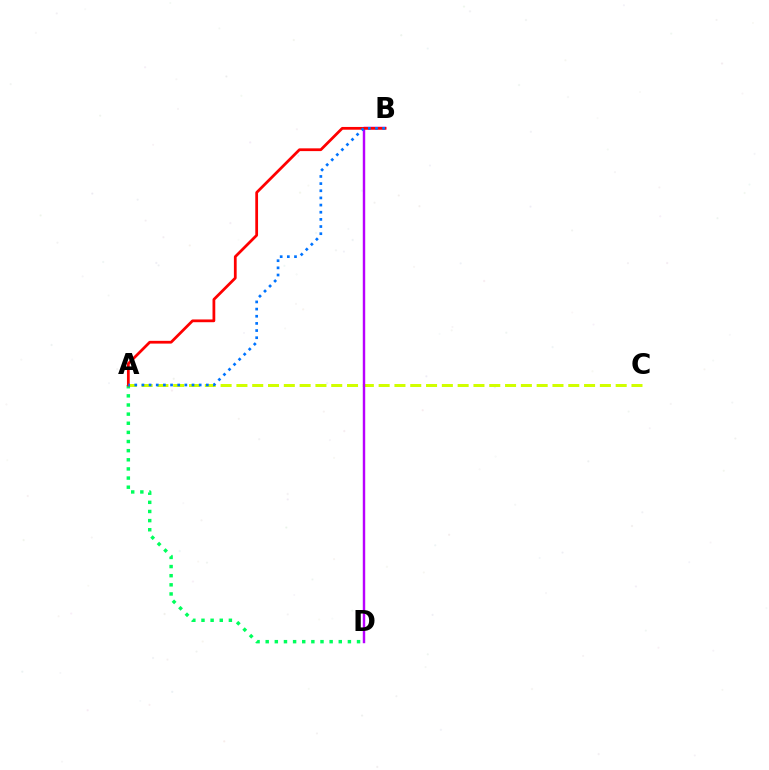{('A', 'C'): [{'color': '#d1ff00', 'line_style': 'dashed', 'thickness': 2.15}], ('A', 'D'): [{'color': '#00ff5c', 'line_style': 'dotted', 'thickness': 2.48}], ('B', 'D'): [{'color': '#b900ff', 'line_style': 'solid', 'thickness': 1.75}], ('A', 'B'): [{'color': '#ff0000', 'line_style': 'solid', 'thickness': 1.99}, {'color': '#0074ff', 'line_style': 'dotted', 'thickness': 1.94}]}